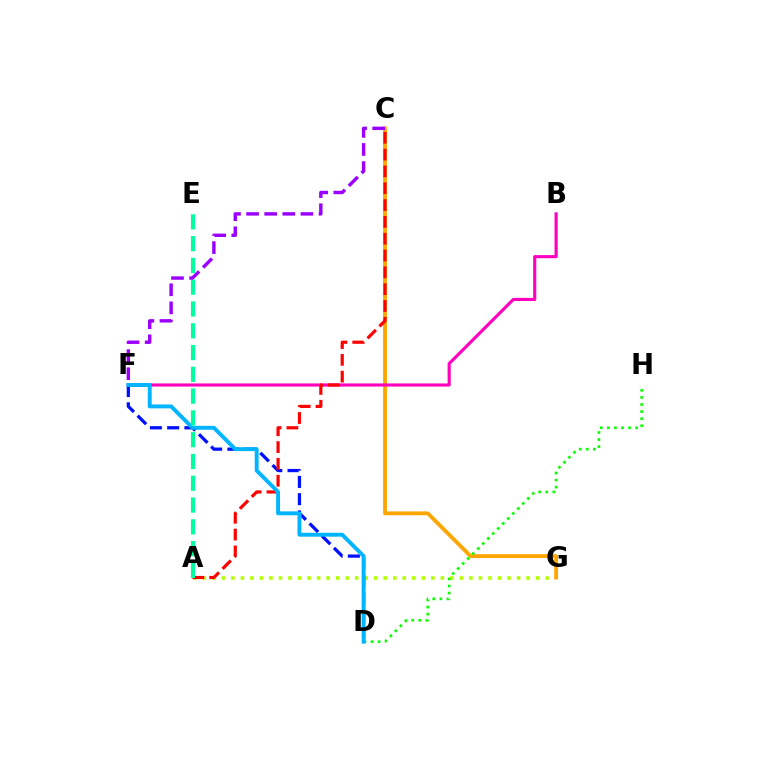{('A', 'G'): [{'color': '#b3ff00', 'line_style': 'dotted', 'thickness': 2.59}], ('D', 'F'): [{'color': '#0010ff', 'line_style': 'dashed', 'thickness': 2.35}, {'color': '#00b5ff', 'line_style': 'solid', 'thickness': 2.81}], ('C', 'G'): [{'color': '#ffa500', 'line_style': 'solid', 'thickness': 2.75}], ('B', 'F'): [{'color': '#ff00bd', 'line_style': 'solid', 'thickness': 2.25}], ('A', 'C'): [{'color': '#ff0000', 'line_style': 'dashed', 'thickness': 2.29}], ('D', 'H'): [{'color': '#08ff00', 'line_style': 'dotted', 'thickness': 1.92}], ('A', 'E'): [{'color': '#00ff9d', 'line_style': 'dashed', 'thickness': 2.96}], ('C', 'F'): [{'color': '#9b00ff', 'line_style': 'dashed', 'thickness': 2.46}]}